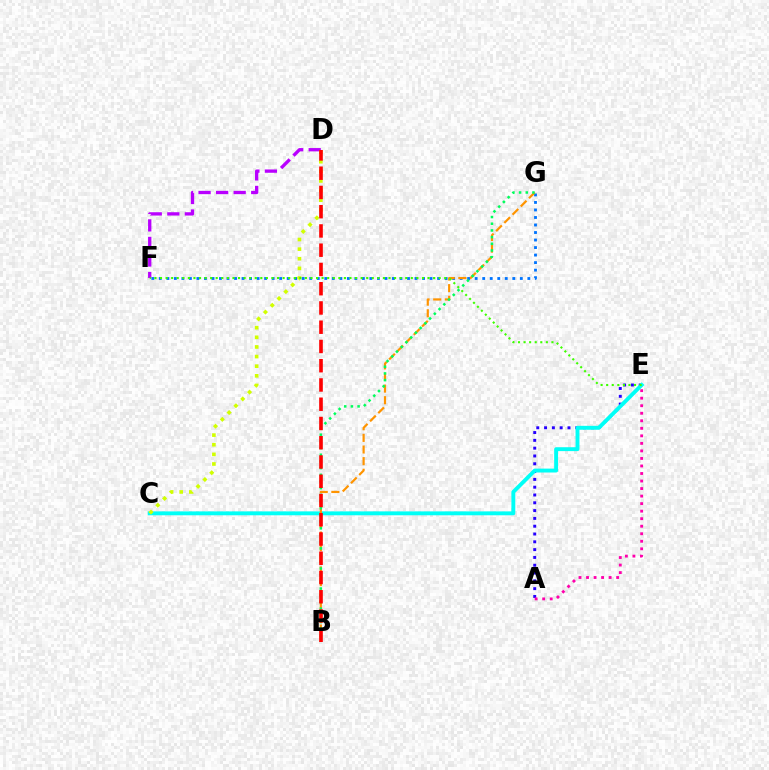{('A', 'E'): [{'color': '#2500ff', 'line_style': 'dotted', 'thickness': 2.12}, {'color': '#ff00ac', 'line_style': 'dotted', 'thickness': 2.05}], ('F', 'G'): [{'color': '#0074ff', 'line_style': 'dotted', 'thickness': 2.04}], ('C', 'E'): [{'color': '#00fff6', 'line_style': 'solid', 'thickness': 2.8}], ('D', 'F'): [{'color': '#b900ff', 'line_style': 'dashed', 'thickness': 2.38}], ('C', 'D'): [{'color': '#d1ff00', 'line_style': 'dotted', 'thickness': 2.62}], ('B', 'G'): [{'color': '#ff9400', 'line_style': 'dashed', 'thickness': 1.58}, {'color': '#00ff5c', 'line_style': 'dotted', 'thickness': 1.82}], ('B', 'D'): [{'color': '#ff0000', 'line_style': 'dashed', 'thickness': 2.62}], ('E', 'F'): [{'color': '#3dff00', 'line_style': 'dotted', 'thickness': 1.51}]}